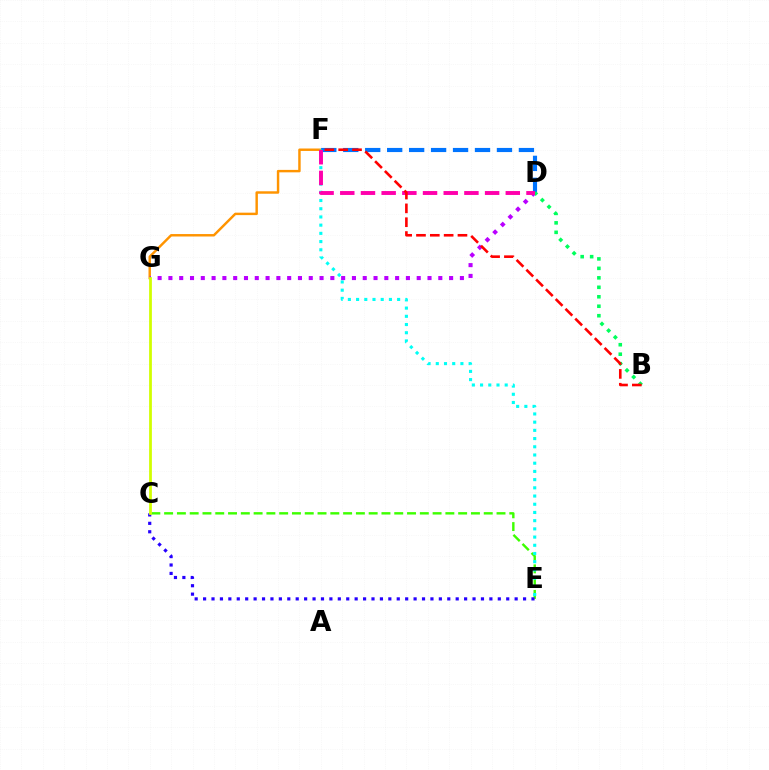{('F', 'G'): [{'color': '#ff9400', 'line_style': 'solid', 'thickness': 1.76}], ('D', 'F'): [{'color': '#0074ff', 'line_style': 'dashed', 'thickness': 2.98}, {'color': '#ff00ac', 'line_style': 'dashed', 'thickness': 2.81}], ('C', 'E'): [{'color': '#3dff00', 'line_style': 'dashed', 'thickness': 1.74}, {'color': '#2500ff', 'line_style': 'dotted', 'thickness': 2.29}], ('E', 'F'): [{'color': '#00fff6', 'line_style': 'dotted', 'thickness': 2.23}], ('D', 'G'): [{'color': '#b900ff', 'line_style': 'dotted', 'thickness': 2.93}], ('B', 'D'): [{'color': '#00ff5c', 'line_style': 'dotted', 'thickness': 2.57}], ('B', 'F'): [{'color': '#ff0000', 'line_style': 'dashed', 'thickness': 1.88}], ('C', 'G'): [{'color': '#d1ff00', 'line_style': 'solid', 'thickness': 1.99}]}